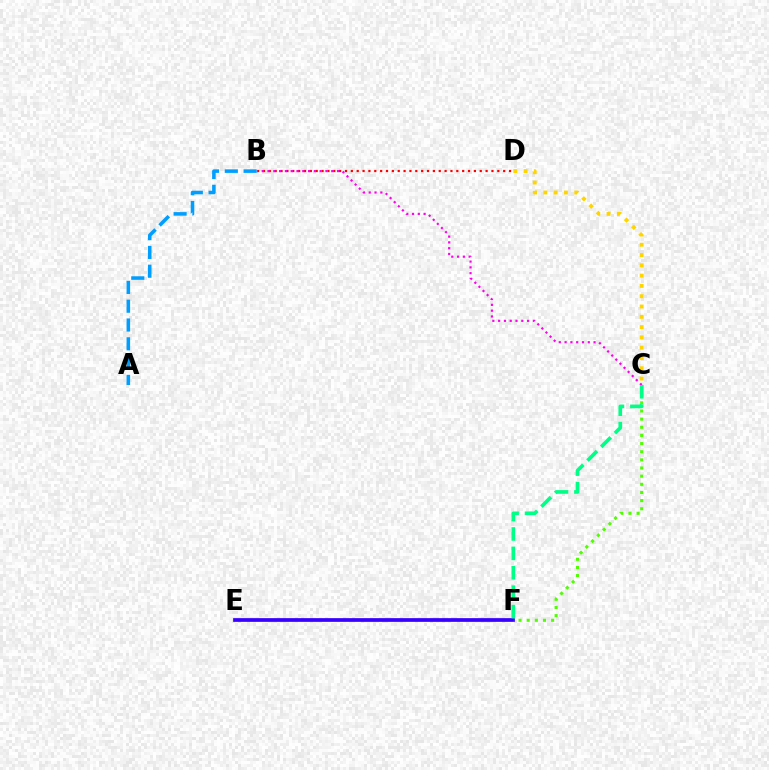{('E', 'F'): [{'color': '#3700ff', 'line_style': 'solid', 'thickness': 2.68}], ('C', 'F'): [{'color': '#4fff00', 'line_style': 'dotted', 'thickness': 2.21}, {'color': '#00ff86', 'line_style': 'dashed', 'thickness': 2.64}], ('B', 'D'): [{'color': '#ff0000', 'line_style': 'dotted', 'thickness': 1.59}], ('C', 'D'): [{'color': '#ffd500', 'line_style': 'dotted', 'thickness': 2.8}], ('B', 'C'): [{'color': '#ff00ed', 'line_style': 'dotted', 'thickness': 1.57}], ('A', 'B'): [{'color': '#009eff', 'line_style': 'dashed', 'thickness': 2.55}]}